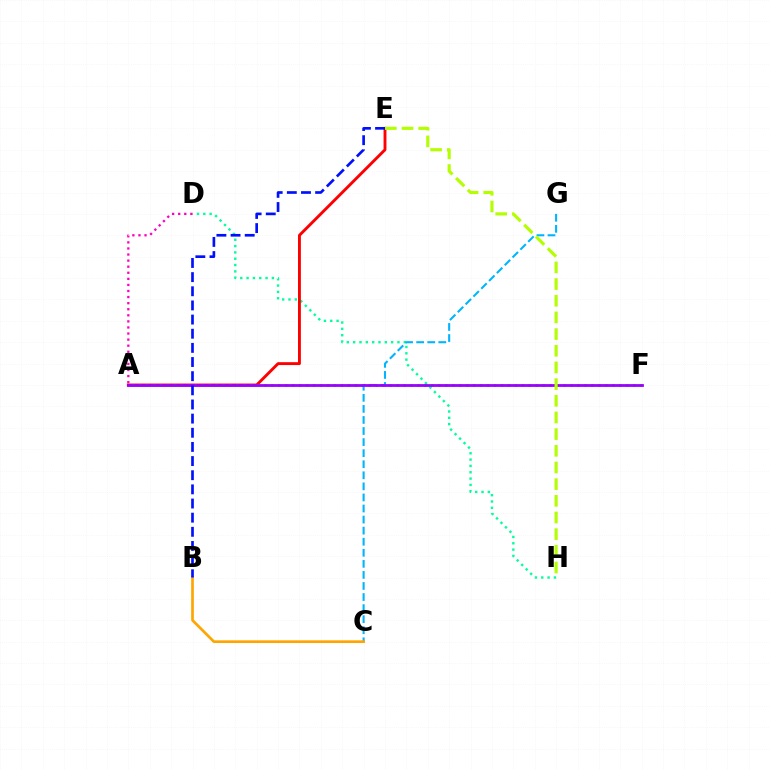{('D', 'H'): [{'color': '#00ff9d', 'line_style': 'dotted', 'thickness': 1.72}], ('A', 'E'): [{'color': '#ff0000', 'line_style': 'solid', 'thickness': 2.08}], ('A', 'F'): [{'color': '#08ff00', 'line_style': 'dotted', 'thickness': 1.89}, {'color': '#9b00ff', 'line_style': 'solid', 'thickness': 2.0}], ('C', 'G'): [{'color': '#00b5ff', 'line_style': 'dashed', 'thickness': 1.5}], ('B', 'C'): [{'color': '#ffa500', 'line_style': 'solid', 'thickness': 1.93}], ('E', 'H'): [{'color': '#b3ff00', 'line_style': 'dashed', 'thickness': 2.27}], ('B', 'E'): [{'color': '#0010ff', 'line_style': 'dashed', 'thickness': 1.92}], ('A', 'D'): [{'color': '#ff00bd', 'line_style': 'dotted', 'thickness': 1.65}]}